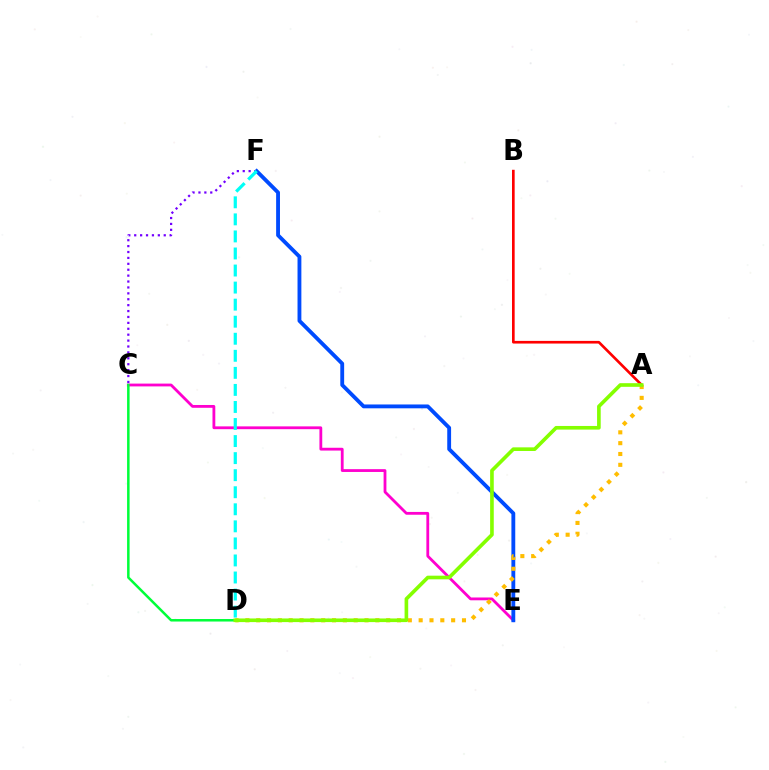{('C', 'E'): [{'color': '#ff00cf', 'line_style': 'solid', 'thickness': 2.02}], ('C', 'F'): [{'color': '#7200ff', 'line_style': 'dotted', 'thickness': 1.6}], ('C', 'D'): [{'color': '#00ff39', 'line_style': 'solid', 'thickness': 1.81}], ('A', 'B'): [{'color': '#ff0000', 'line_style': 'solid', 'thickness': 1.91}], ('E', 'F'): [{'color': '#004bff', 'line_style': 'solid', 'thickness': 2.77}], ('D', 'F'): [{'color': '#00fff6', 'line_style': 'dashed', 'thickness': 2.32}], ('A', 'D'): [{'color': '#ffbd00', 'line_style': 'dotted', 'thickness': 2.94}, {'color': '#84ff00', 'line_style': 'solid', 'thickness': 2.62}]}